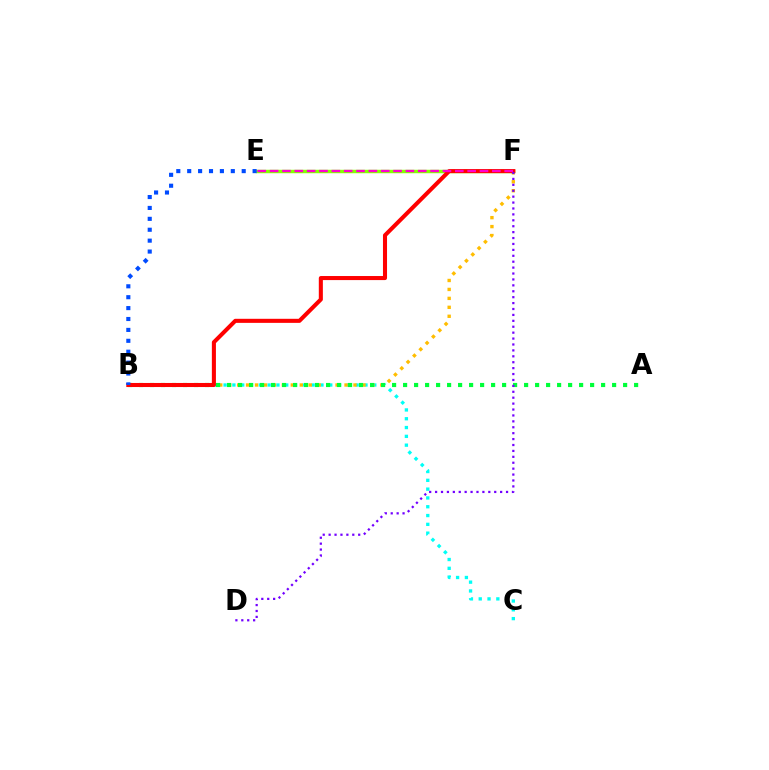{('B', 'C'): [{'color': '#00fff6', 'line_style': 'dotted', 'thickness': 2.39}], ('B', 'F'): [{'color': '#ffbd00', 'line_style': 'dotted', 'thickness': 2.43}, {'color': '#ff0000', 'line_style': 'solid', 'thickness': 2.93}], ('A', 'B'): [{'color': '#00ff39', 'line_style': 'dotted', 'thickness': 2.99}], ('E', 'F'): [{'color': '#84ff00', 'line_style': 'solid', 'thickness': 2.48}, {'color': '#ff00cf', 'line_style': 'dashed', 'thickness': 1.68}], ('D', 'F'): [{'color': '#7200ff', 'line_style': 'dotted', 'thickness': 1.61}], ('B', 'E'): [{'color': '#004bff', 'line_style': 'dotted', 'thickness': 2.96}]}